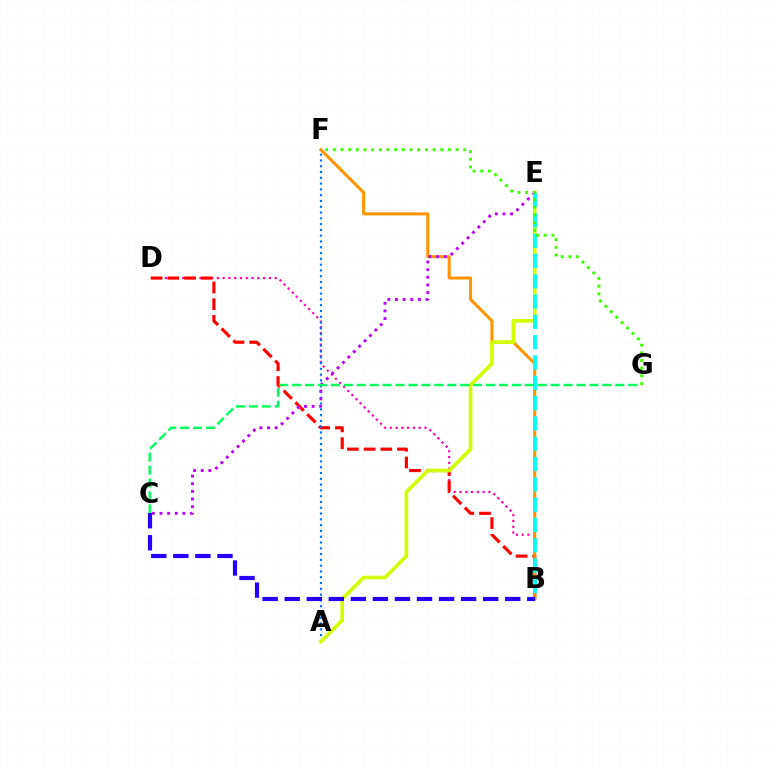{('B', 'D'): [{'color': '#ff00ac', 'line_style': 'dotted', 'thickness': 1.57}, {'color': '#ff0000', 'line_style': 'dashed', 'thickness': 2.27}], ('B', 'F'): [{'color': '#ff9400', 'line_style': 'solid', 'thickness': 2.18}], ('A', 'F'): [{'color': '#0074ff', 'line_style': 'dotted', 'thickness': 1.57}], ('A', 'E'): [{'color': '#d1ff00', 'line_style': 'solid', 'thickness': 2.6}], ('C', 'E'): [{'color': '#b900ff', 'line_style': 'dotted', 'thickness': 2.07}], ('C', 'G'): [{'color': '#00ff5c', 'line_style': 'dashed', 'thickness': 1.76}], ('B', 'E'): [{'color': '#00fff6', 'line_style': 'dashed', 'thickness': 2.76}], ('B', 'C'): [{'color': '#2500ff', 'line_style': 'dashed', 'thickness': 3.0}], ('F', 'G'): [{'color': '#3dff00', 'line_style': 'dotted', 'thickness': 2.08}]}